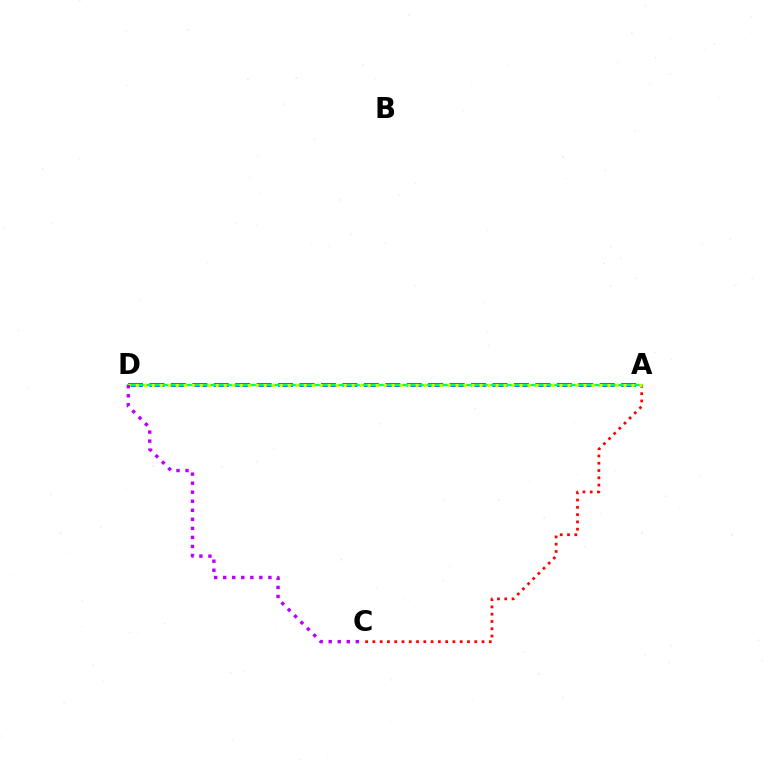{('A', 'D'): [{'color': '#0074ff', 'line_style': 'dashed', 'thickness': 2.91}, {'color': '#00ff5c', 'line_style': 'solid', 'thickness': 1.62}, {'color': '#d1ff00', 'line_style': 'dotted', 'thickness': 2.17}], ('A', 'C'): [{'color': '#ff0000', 'line_style': 'dotted', 'thickness': 1.98}], ('C', 'D'): [{'color': '#b900ff', 'line_style': 'dotted', 'thickness': 2.46}]}